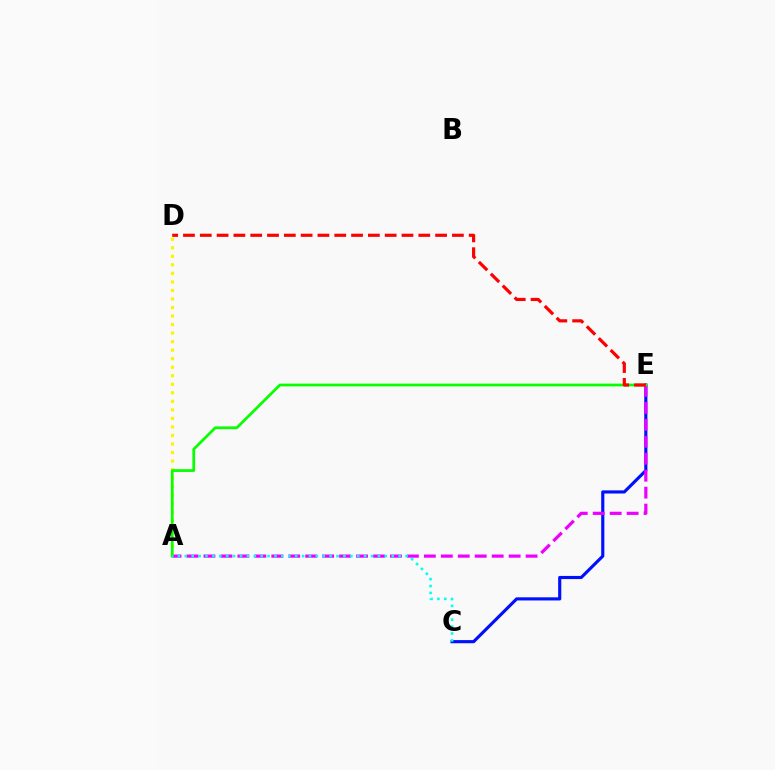{('C', 'E'): [{'color': '#0010ff', 'line_style': 'solid', 'thickness': 2.26}], ('A', 'D'): [{'color': '#fcf500', 'line_style': 'dotted', 'thickness': 2.32}], ('A', 'E'): [{'color': '#ee00ff', 'line_style': 'dashed', 'thickness': 2.3}, {'color': '#08ff00', 'line_style': 'solid', 'thickness': 1.98}], ('D', 'E'): [{'color': '#ff0000', 'line_style': 'dashed', 'thickness': 2.28}], ('A', 'C'): [{'color': '#00fff6', 'line_style': 'dotted', 'thickness': 1.87}]}